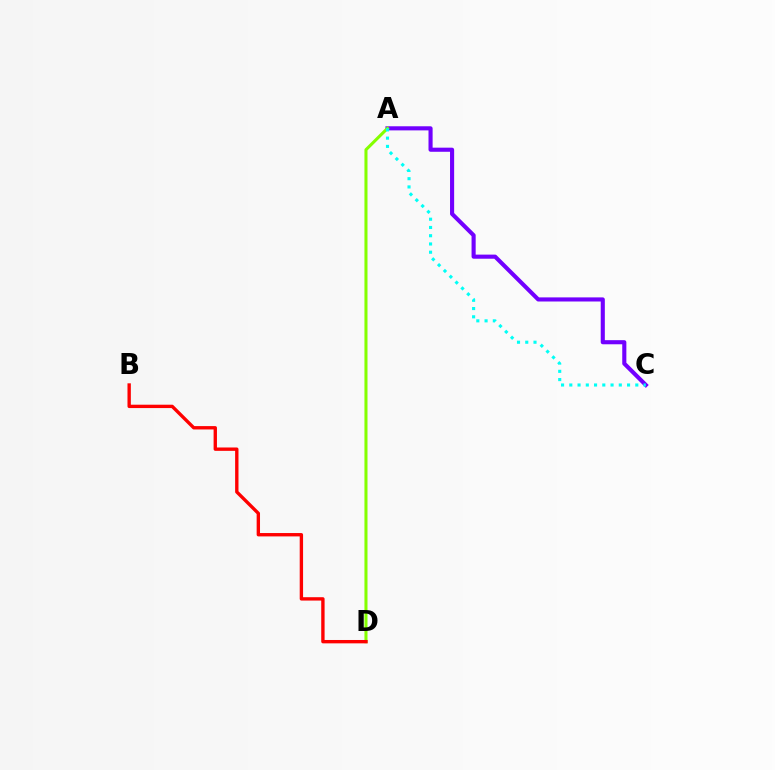{('A', 'C'): [{'color': '#7200ff', 'line_style': 'solid', 'thickness': 2.96}, {'color': '#00fff6', 'line_style': 'dotted', 'thickness': 2.24}], ('A', 'D'): [{'color': '#84ff00', 'line_style': 'solid', 'thickness': 2.2}], ('B', 'D'): [{'color': '#ff0000', 'line_style': 'solid', 'thickness': 2.42}]}